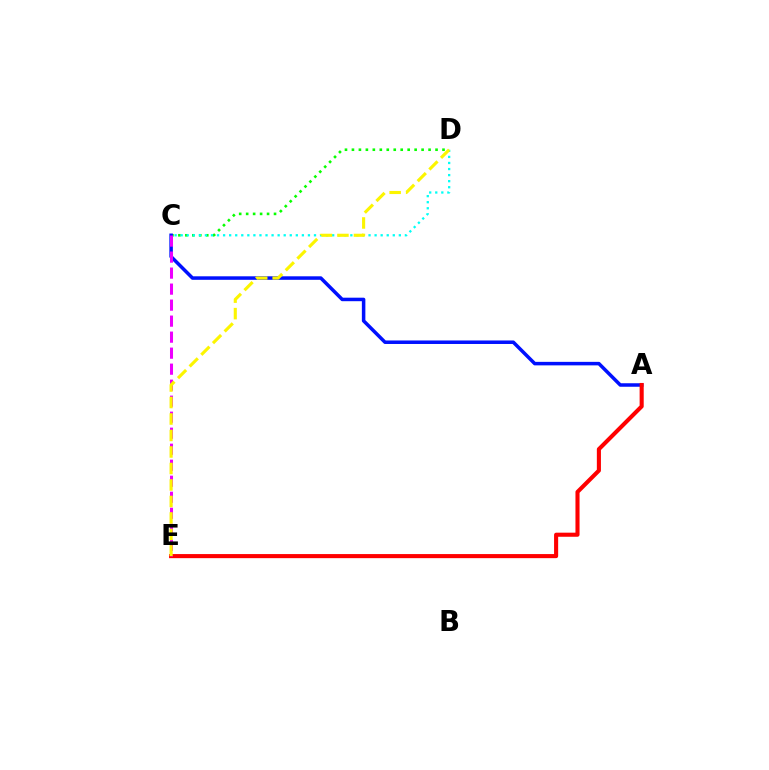{('C', 'D'): [{'color': '#08ff00', 'line_style': 'dotted', 'thickness': 1.89}, {'color': '#00fff6', 'line_style': 'dotted', 'thickness': 1.65}], ('A', 'C'): [{'color': '#0010ff', 'line_style': 'solid', 'thickness': 2.53}], ('A', 'E'): [{'color': '#ff0000', 'line_style': 'solid', 'thickness': 2.94}], ('C', 'E'): [{'color': '#ee00ff', 'line_style': 'dashed', 'thickness': 2.17}], ('D', 'E'): [{'color': '#fcf500', 'line_style': 'dashed', 'thickness': 2.24}]}